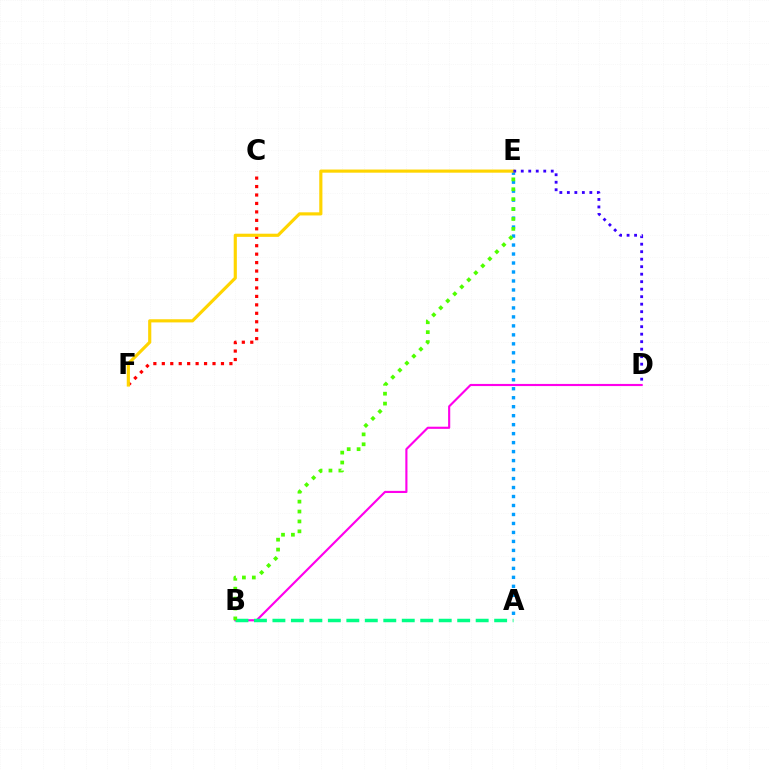{('A', 'E'): [{'color': '#009eff', 'line_style': 'dotted', 'thickness': 2.44}], ('B', 'D'): [{'color': '#ff00ed', 'line_style': 'solid', 'thickness': 1.54}], ('C', 'F'): [{'color': '#ff0000', 'line_style': 'dotted', 'thickness': 2.3}], ('A', 'B'): [{'color': '#00ff86', 'line_style': 'dashed', 'thickness': 2.51}], ('E', 'F'): [{'color': '#ffd500', 'line_style': 'solid', 'thickness': 2.27}], ('D', 'E'): [{'color': '#3700ff', 'line_style': 'dotted', 'thickness': 2.04}], ('B', 'E'): [{'color': '#4fff00', 'line_style': 'dotted', 'thickness': 2.69}]}